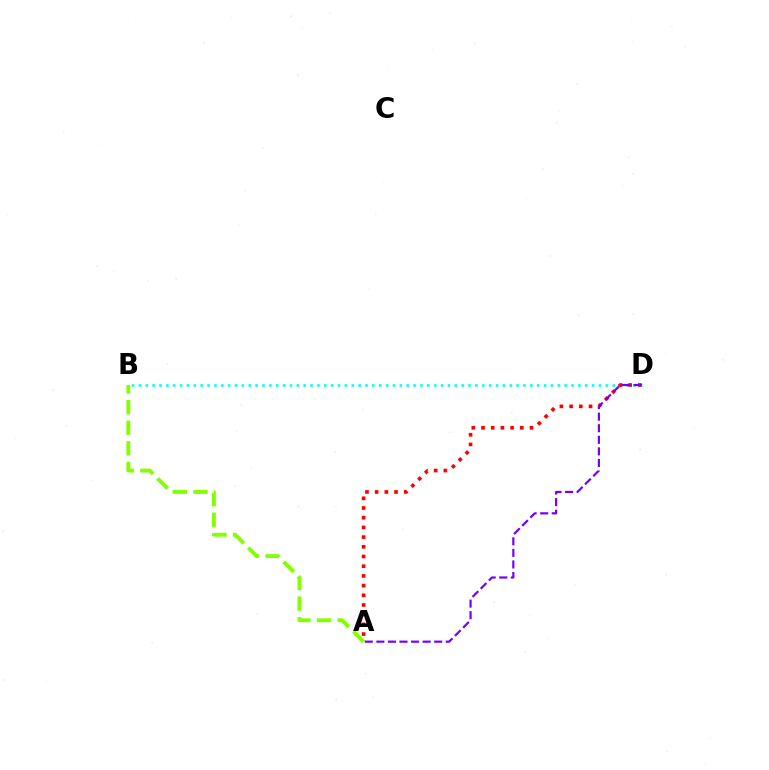{('A', 'B'): [{'color': '#84ff00', 'line_style': 'dashed', 'thickness': 2.8}], ('B', 'D'): [{'color': '#00fff6', 'line_style': 'dotted', 'thickness': 1.87}], ('A', 'D'): [{'color': '#ff0000', 'line_style': 'dotted', 'thickness': 2.63}, {'color': '#7200ff', 'line_style': 'dashed', 'thickness': 1.57}]}